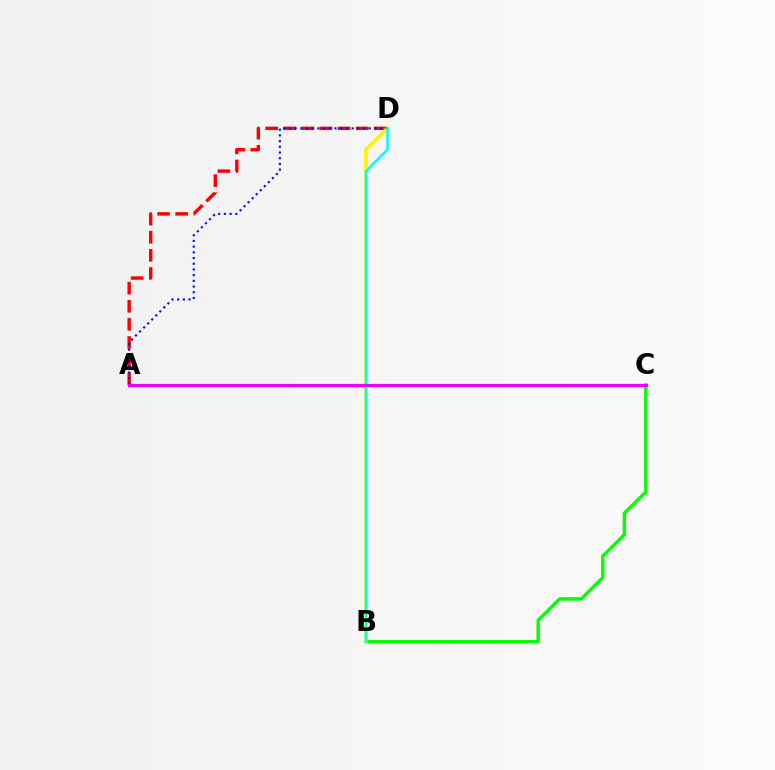{('B', 'C'): [{'color': '#08ff00', 'line_style': 'solid', 'thickness': 2.48}], ('A', 'D'): [{'color': '#ff0000', 'line_style': 'dashed', 'thickness': 2.46}, {'color': '#0010ff', 'line_style': 'dotted', 'thickness': 1.55}], ('B', 'D'): [{'color': '#fcf500', 'line_style': 'solid', 'thickness': 2.69}, {'color': '#00fff6', 'line_style': 'solid', 'thickness': 1.85}], ('A', 'C'): [{'color': '#ee00ff', 'line_style': 'solid', 'thickness': 2.31}]}